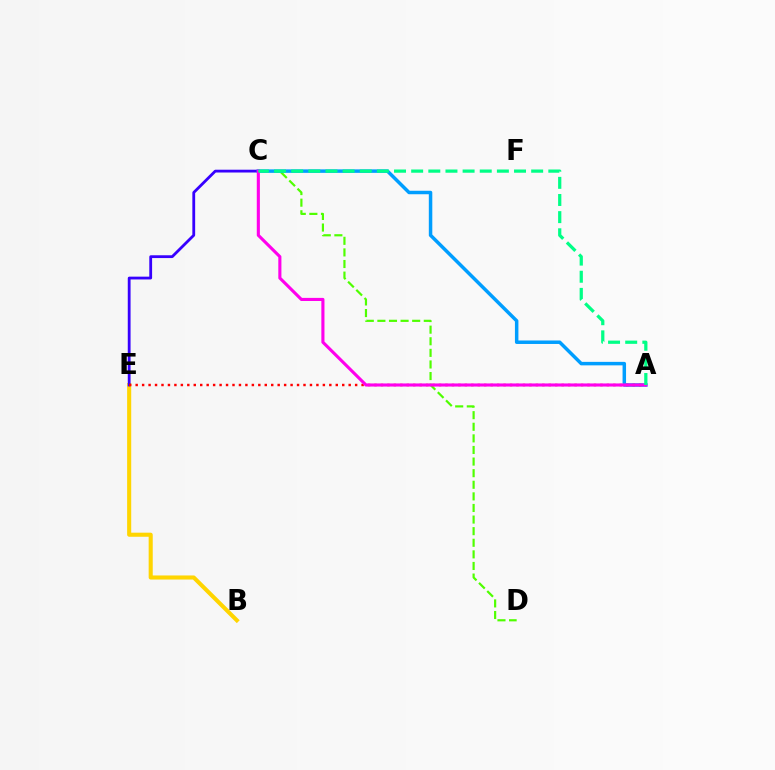{('B', 'E'): [{'color': '#ffd500', 'line_style': 'solid', 'thickness': 2.94}], ('C', 'E'): [{'color': '#3700ff', 'line_style': 'solid', 'thickness': 2.02}], ('C', 'D'): [{'color': '#4fff00', 'line_style': 'dashed', 'thickness': 1.58}], ('A', 'C'): [{'color': '#009eff', 'line_style': 'solid', 'thickness': 2.51}, {'color': '#ff00ed', 'line_style': 'solid', 'thickness': 2.24}, {'color': '#00ff86', 'line_style': 'dashed', 'thickness': 2.33}], ('A', 'E'): [{'color': '#ff0000', 'line_style': 'dotted', 'thickness': 1.75}]}